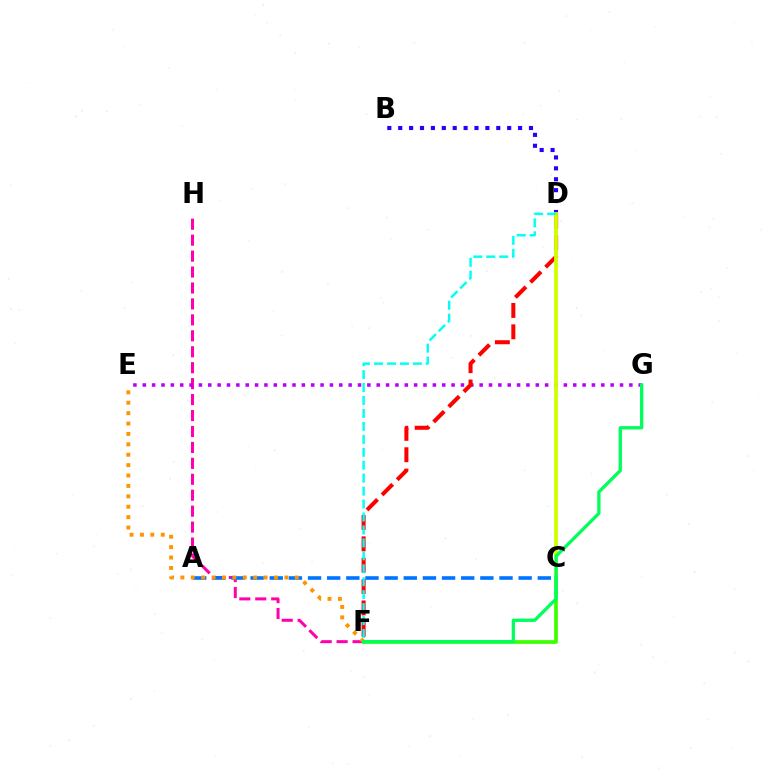{('F', 'H'): [{'color': '#ff00ac', 'line_style': 'dashed', 'thickness': 2.17}], ('A', 'C'): [{'color': '#0074ff', 'line_style': 'dashed', 'thickness': 2.6}], ('B', 'D'): [{'color': '#2500ff', 'line_style': 'dotted', 'thickness': 2.96}], ('E', 'G'): [{'color': '#b900ff', 'line_style': 'dotted', 'thickness': 2.54}], ('D', 'F'): [{'color': '#ff0000', 'line_style': 'dashed', 'thickness': 2.9}, {'color': '#00fff6', 'line_style': 'dashed', 'thickness': 1.76}], ('C', 'D'): [{'color': '#d1ff00', 'line_style': 'solid', 'thickness': 2.74}], ('C', 'F'): [{'color': '#3dff00', 'line_style': 'solid', 'thickness': 2.67}], ('E', 'F'): [{'color': '#ff9400', 'line_style': 'dotted', 'thickness': 2.83}], ('F', 'G'): [{'color': '#00ff5c', 'line_style': 'solid', 'thickness': 2.37}]}